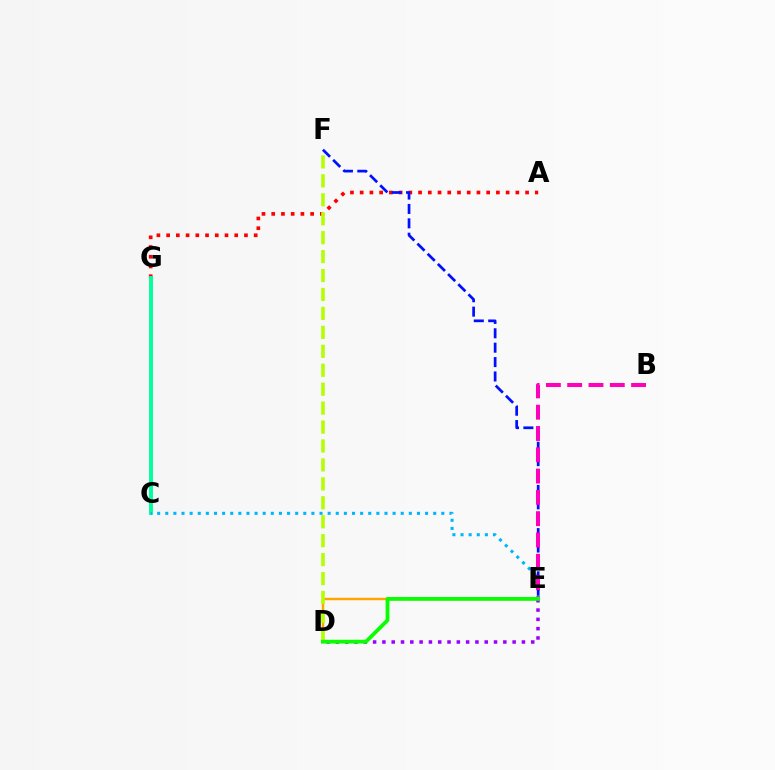{('D', 'E'): [{'color': '#ffa500', 'line_style': 'solid', 'thickness': 1.75}, {'color': '#9b00ff', 'line_style': 'dotted', 'thickness': 2.53}, {'color': '#08ff00', 'line_style': 'solid', 'thickness': 2.72}], ('A', 'G'): [{'color': '#ff0000', 'line_style': 'dotted', 'thickness': 2.64}], ('C', 'G'): [{'color': '#00ff9d', 'line_style': 'solid', 'thickness': 2.8}], ('D', 'F'): [{'color': '#b3ff00', 'line_style': 'dashed', 'thickness': 2.57}], ('C', 'E'): [{'color': '#00b5ff', 'line_style': 'dotted', 'thickness': 2.21}], ('E', 'F'): [{'color': '#0010ff', 'line_style': 'dashed', 'thickness': 1.96}], ('B', 'E'): [{'color': '#ff00bd', 'line_style': 'dashed', 'thickness': 2.89}]}